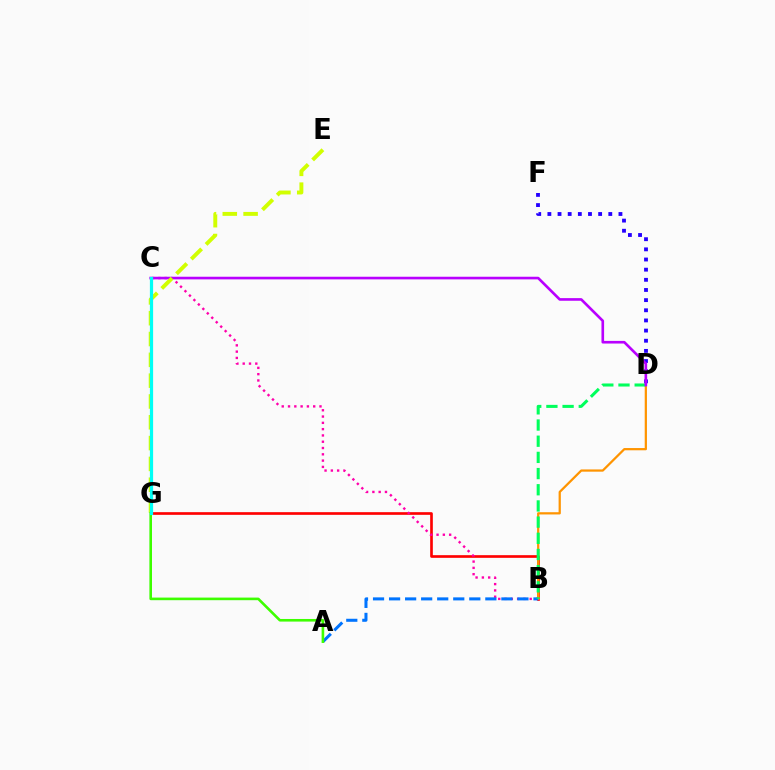{('B', 'G'): [{'color': '#ff0000', 'line_style': 'solid', 'thickness': 1.92}], ('D', 'F'): [{'color': '#2500ff', 'line_style': 'dotted', 'thickness': 2.76}], ('B', 'D'): [{'color': '#ff9400', 'line_style': 'solid', 'thickness': 1.61}, {'color': '#00ff5c', 'line_style': 'dashed', 'thickness': 2.2}], ('B', 'C'): [{'color': '#ff00ac', 'line_style': 'dotted', 'thickness': 1.71}], ('A', 'B'): [{'color': '#0074ff', 'line_style': 'dashed', 'thickness': 2.18}], ('C', 'D'): [{'color': '#b900ff', 'line_style': 'solid', 'thickness': 1.9}], ('E', 'G'): [{'color': '#d1ff00', 'line_style': 'dashed', 'thickness': 2.83}], ('A', 'G'): [{'color': '#3dff00', 'line_style': 'solid', 'thickness': 1.88}], ('C', 'G'): [{'color': '#00fff6', 'line_style': 'solid', 'thickness': 2.32}]}